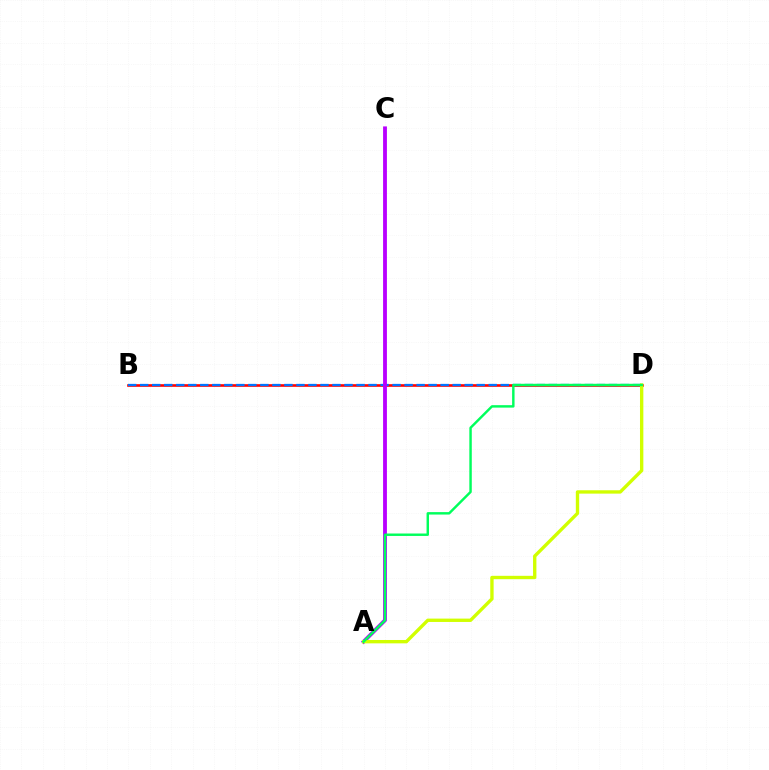{('B', 'D'): [{'color': '#ff0000', 'line_style': 'solid', 'thickness': 1.89}, {'color': '#0074ff', 'line_style': 'dashed', 'thickness': 1.63}], ('A', 'C'): [{'color': '#b900ff', 'line_style': 'solid', 'thickness': 2.75}], ('A', 'D'): [{'color': '#d1ff00', 'line_style': 'solid', 'thickness': 2.42}, {'color': '#00ff5c', 'line_style': 'solid', 'thickness': 1.76}]}